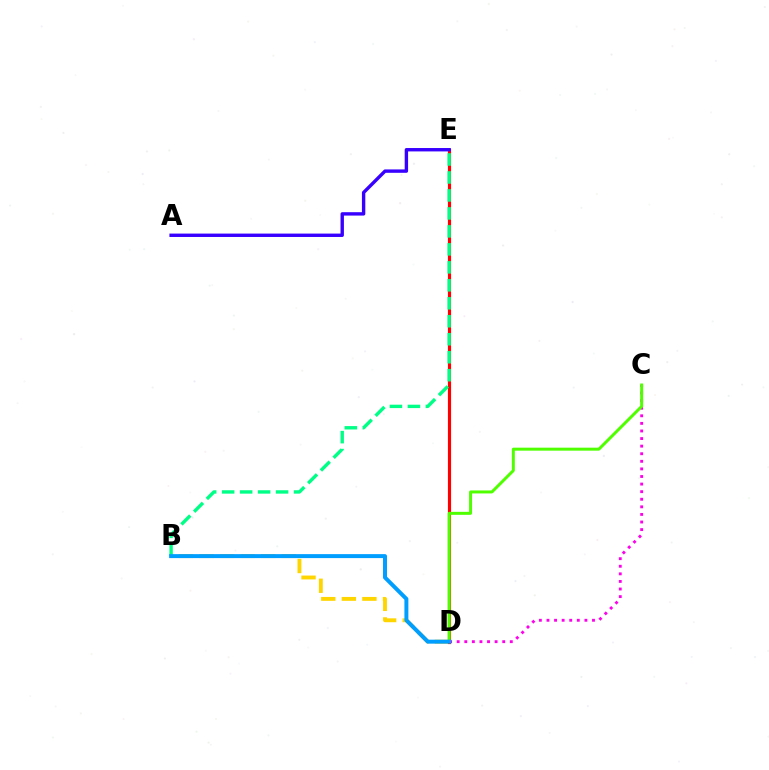{('C', 'D'): [{'color': '#ff00ed', 'line_style': 'dotted', 'thickness': 2.06}, {'color': '#4fff00', 'line_style': 'solid', 'thickness': 2.15}], ('B', 'D'): [{'color': '#ffd500', 'line_style': 'dashed', 'thickness': 2.79}, {'color': '#009eff', 'line_style': 'solid', 'thickness': 2.86}], ('D', 'E'): [{'color': '#ff0000', 'line_style': 'solid', 'thickness': 2.29}], ('A', 'E'): [{'color': '#3700ff', 'line_style': 'solid', 'thickness': 2.44}], ('B', 'E'): [{'color': '#00ff86', 'line_style': 'dashed', 'thickness': 2.44}]}